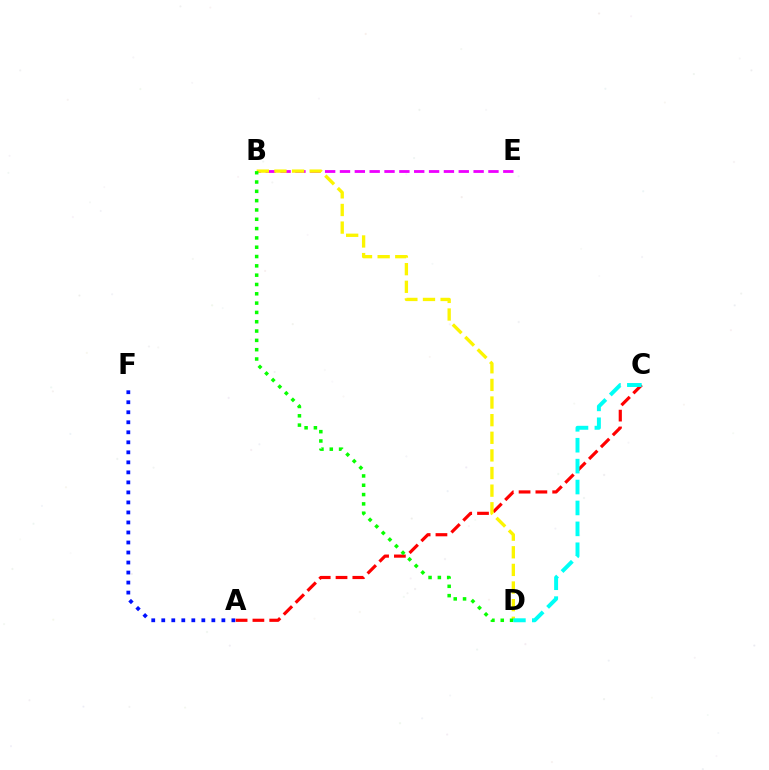{('A', 'F'): [{'color': '#0010ff', 'line_style': 'dotted', 'thickness': 2.72}], ('B', 'E'): [{'color': '#ee00ff', 'line_style': 'dashed', 'thickness': 2.02}], ('A', 'C'): [{'color': '#ff0000', 'line_style': 'dashed', 'thickness': 2.28}], ('B', 'D'): [{'color': '#fcf500', 'line_style': 'dashed', 'thickness': 2.39}, {'color': '#08ff00', 'line_style': 'dotted', 'thickness': 2.53}], ('C', 'D'): [{'color': '#00fff6', 'line_style': 'dashed', 'thickness': 2.84}]}